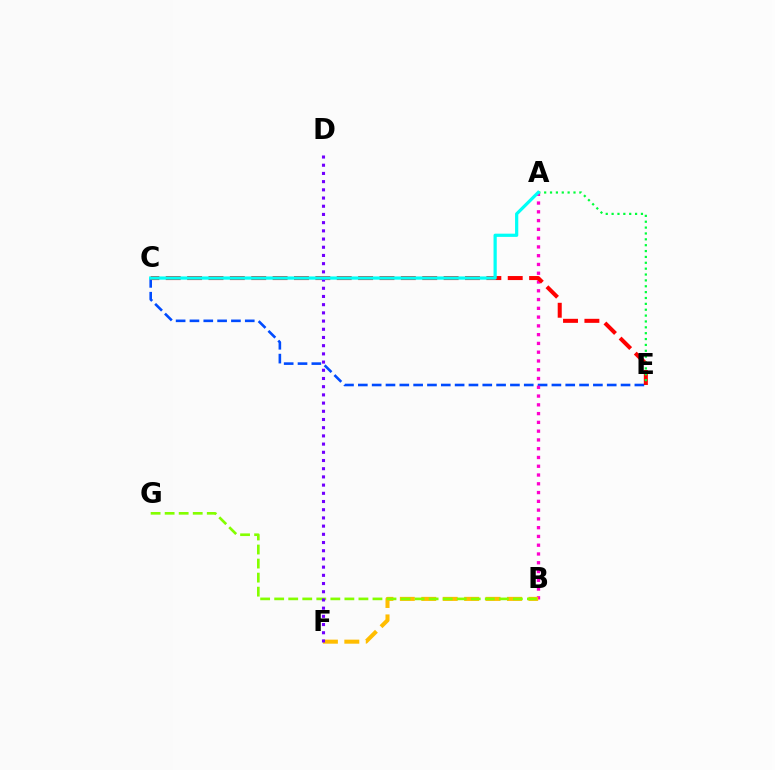{('C', 'E'): [{'color': '#004bff', 'line_style': 'dashed', 'thickness': 1.88}, {'color': '#ff0000', 'line_style': 'dashed', 'thickness': 2.9}], ('A', 'B'): [{'color': '#ff00cf', 'line_style': 'dotted', 'thickness': 2.38}], ('B', 'F'): [{'color': '#ffbd00', 'line_style': 'dashed', 'thickness': 2.91}], ('B', 'G'): [{'color': '#84ff00', 'line_style': 'dashed', 'thickness': 1.91}], ('A', 'E'): [{'color': '#00ff39', 'line_style': 'dotted', 'thickness': 1.59}], ('D', 'F'): [{'color': '#7200ff', 'line_style': 'dotted', 'thickness': 2.23}], ('A', 'C'): [{'color': '#00fff6', 'line_style': 'solid', 'thickness': 2.32}]}